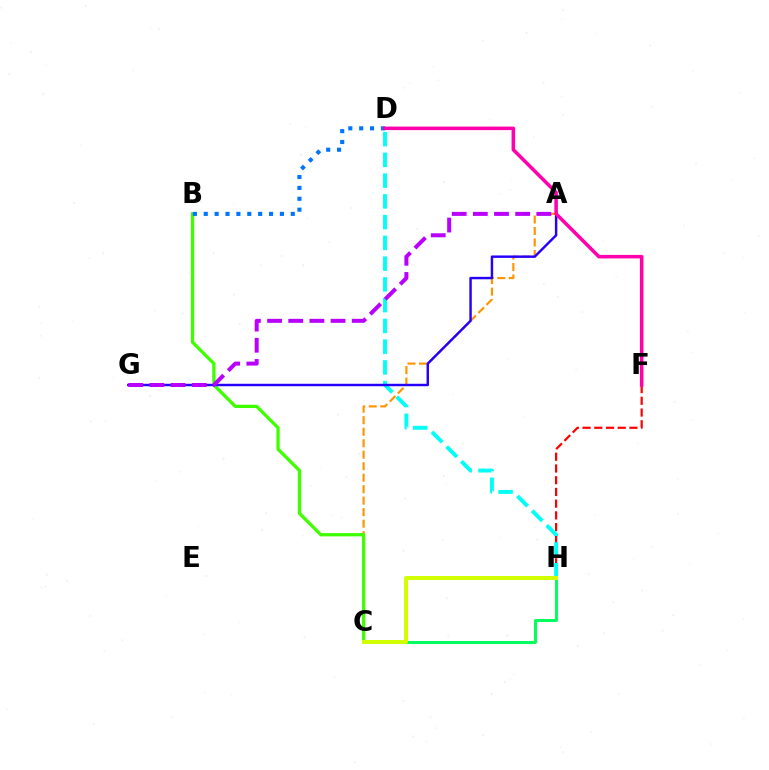{('A', 'C'): [{'color': '#ff9400', 'line_style': 'dashed', 'thickness': 1.56}], ('F', 'H'): [{'color': '#ff0000', 'line_style': 'dashed', 'thickness': 1.59}], ('B', 'C'): [{'color': '#3dff00', 'line_style': 'solid', 'thickness': 2.35}], ('C', 'H'): [{'color': '#00ff5c', 'line_style': 'solid', 'thickness': 2.13}, {'color': '#d1ff00', 'line_style': 'solid', 'thickness': 2.87}], ('D', 'H'): [{'color': '#00fff6', 'line_style': 'dashed', 'thickness': 2.82}], ('A', 'G'): [{'color': '#2500ff', 'line_style': 'solid', 'thickness': 1.76}, {'color': '#b900ff', 'line_style': 'dashed', 'thickness': 2.88}], ('B', 'D'): [{'color': '#0074ff', 'line_style': 'dotted', 'thickness': 2.96}], ('D', 'F'): [{'color': '#ff00ac', 'line_style': 'solid', 'thickness': 2.54}]}